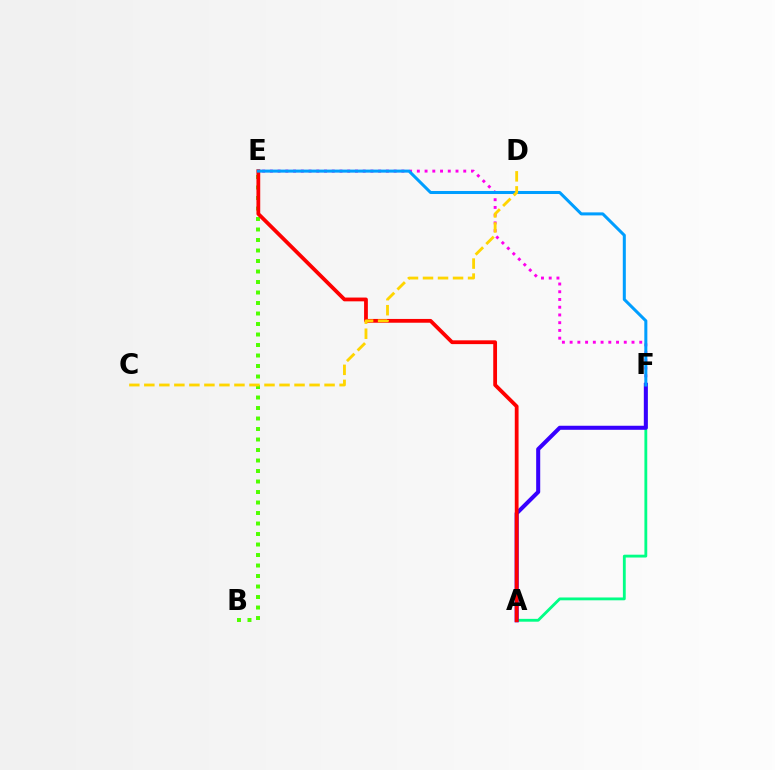{('B', 'E'): [{'color': '#4fff00', 'line_style': 'dotted', 'thickness': 2.85}], ('E', 'F'): [{'color': '#ff00ed', 'line_style': 'dotted', 'thickness': 2.1}, {'color': '#009eff', 'line_style': 'solid', 'thickness': 2.18}], ('A', 'F'): [{'color': '#00ff86', 'line_style': 'solid', 'thickness': 2.04}, {'color': '#3700ff', 'line_style': 'solid', 'thickness': 2.91}], ('A', 'E'): [{'color': '#ff0000', 'line_style': 'solid', 'thickness': 2.72}], ('C', 'D'): [{'color': '#ffd500', 'line_style': 'dashed', 'thickness': 2.04}]}